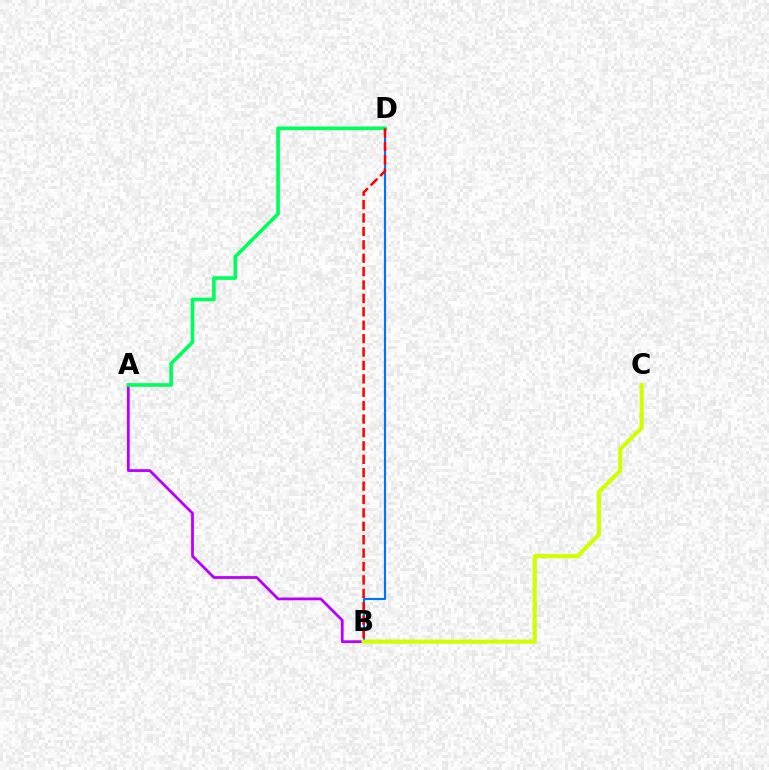{('A', 'B'): [{'color': '#b900ff', 'line_style': 'solid', 'thickness': 1.99}], ('B', 'D'): [{'color': '#0074ff', 'line_style': 'solid', 'thickness': 1.54}, {'color': '#ff0000', 'line_style': 'dashed', 'thickness': 1.82}], ('B', 'C'): [{'color': '#d1ff00', 'line_style': 'solid', 'thickness': 2.97}], ('A', 'D'): [{'color': '#00ff5c', 'line_style': 'solid', 'thickness': 2.64}]}